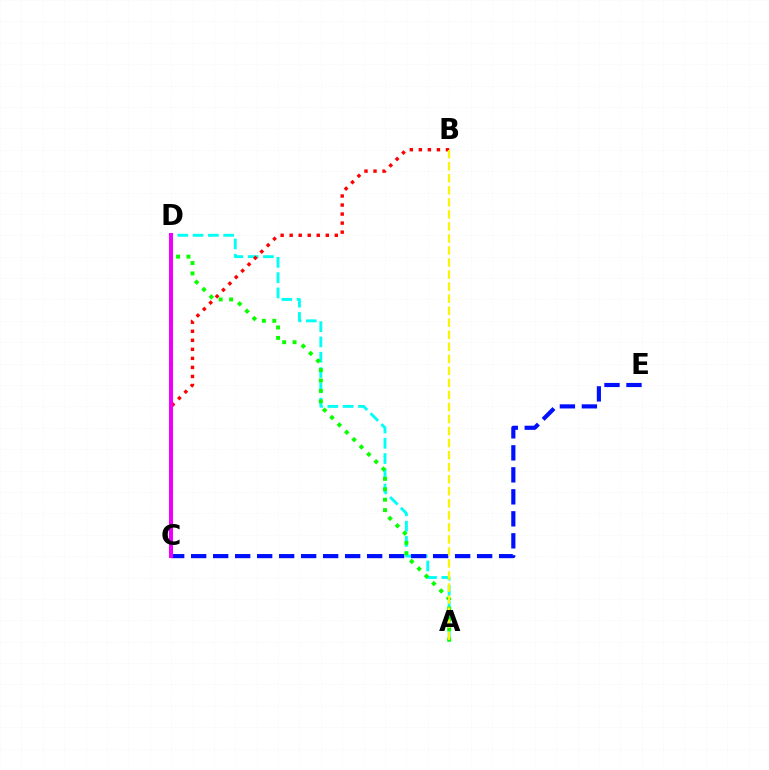{('A', 'D'): [{'color': '#00fff6', 'line_style': 'dashed', 'thickness': 2.08}, {'color': '#08ff00', 'line_style': 'dotted', 'thickness': 2.83}], ('C', 'E'): [{'color': '#0010ff', 'line_style': 'dashed', 'thickness': 2.99}], ('B', 'C'): [{'color': '#ff0000', 'line_style': 'dotted', 'thickness': 2.45}], ('A', 'B'): [{'color': '#fcf500', 'line_style': 'dashed', 'thickness': 1.64}], ('C', 'D'): [{'color': '#ee00ff', 'line_style': 'solid', 'thickness': 2.92}]}